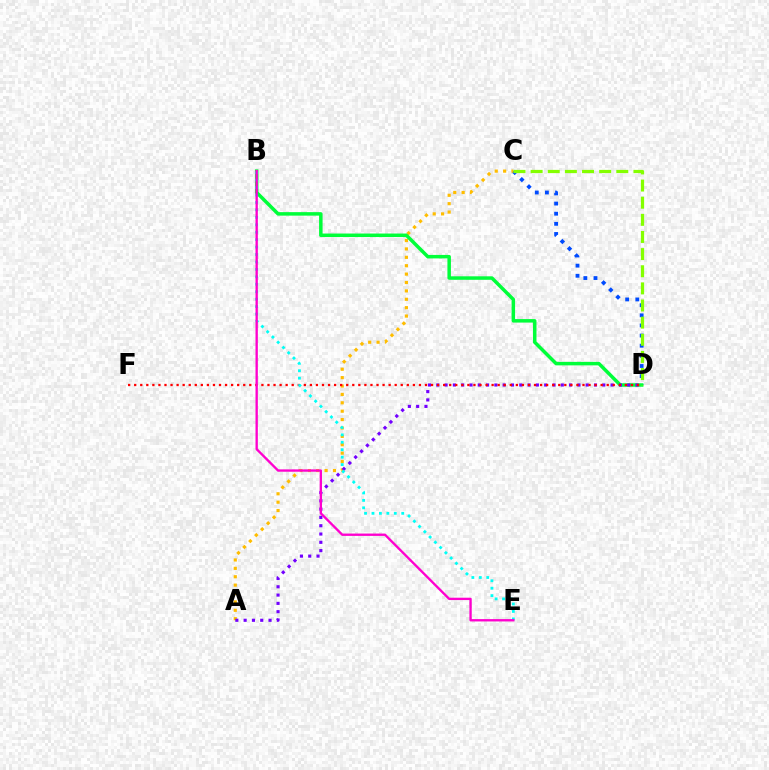{('C', 'D'): [{'color': '#004bff', 'line_style': 'dotted', 'thickness': 2.75}, {'color': '#84ff00', 'line_style': 'dashed', 'thickness': 2.33}], ('A', 'C'): [{'color': '#ffbd00', 'line_style': 'dotted', 'thickness': 2.28}], ('B', 'D'): [{'color': '#00ff39', 'line_style': 'solid', 'thickness': 2.51}], ('A', 'D'): [{'color': '#7200ff', 'line_style': 'dotted', 'thickness': 2.26}], ('D', 'F'): [{'color': '#ff0000', 'line_style': 'dotted', 'thickness': 1.65}], ('B', 'E'): [{'color': '#00fff6', 'line_style': 'dotted', 'thickness': 2.02}, {'color': '#ff00cf', 'line_style': 'solid', 'thickness': 1.69}]}